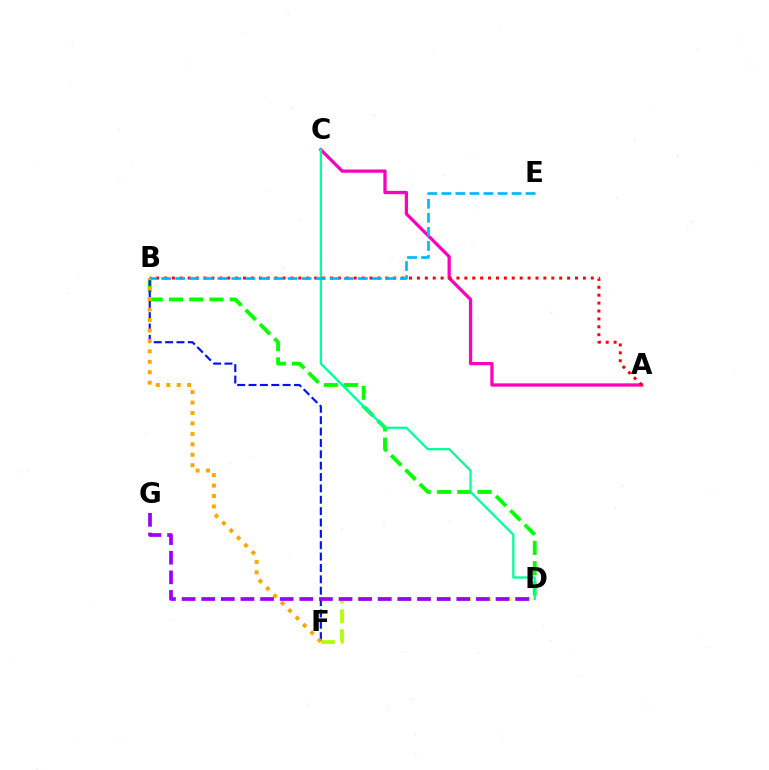{('A', 'C'): [{'color': '#ff00bd', 'line_style': 'solid', 'thickness': 2.35}], ('D', 'F'): [{'color': '#b3ff00', 'line_style': 'dashed', 'thickness': 2.7}], ('B', 'D'): [{'color': '#08ff00', 'line_style': 'dashed', 'thickness': 2.75}], ('A', 'B'): [{'color': '#ff0000', 'line_style': 'dotted', 'thickness': 2.15}], ('B', 'F'): [{'color': '#0010ff', 'line_style': 'dashed', 'thickness': 1.54}, {'color': '#ffa500', 'line_style': 'dotted', 'thickness': 2.84}], ('C', 'D'): [{'color': '#00ff9d', 'line_style': 'solid', 'thickness': 1.63}], ('D', 'G'): [{'color': '#9b00ff', 'line_style': 'dashed', 'thickness': 2.67}], ('B', 'E'): [{'color': '#00b5ff', 'line_style': 'dashed', 'thickness': 1.91}]}